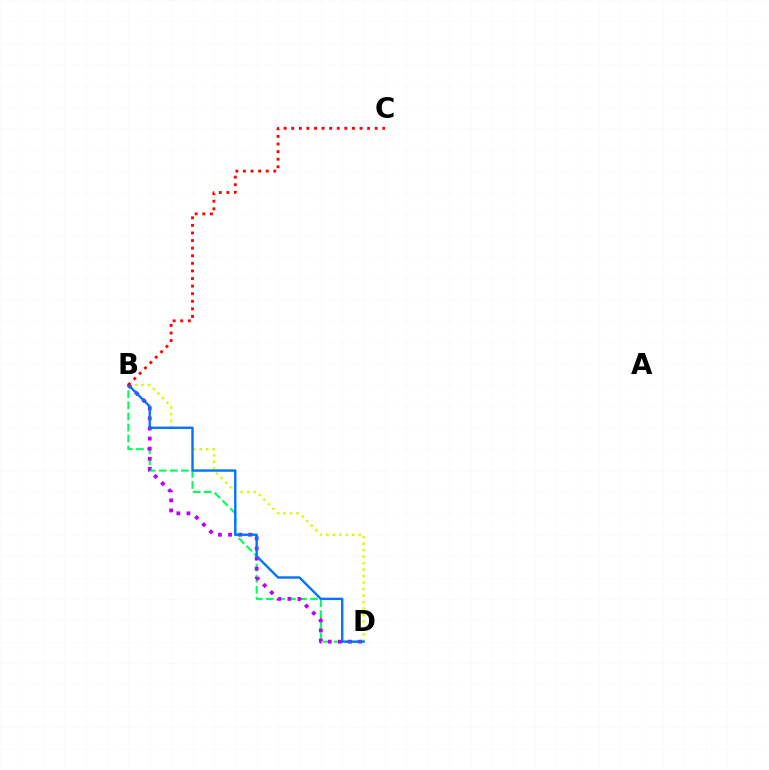{('B', 'D'): [{'color': '#d1ff00', 'line_style': 'dotted', 'thickness': 1.76}, {'color': '#00ff5c', 'line_style': 'dashed', 'thickness': 1.5}, {'color': '#b900ff', 'line_style': 'dotted', 'thickness': 2.74}, {'color': '#0074ff', 'line_style': 'solid', 'thickness': 1.71}], ('B', 'C'): [{'color': '#ff0000', 'line_style': 'dotted', 'thickness': 2.06}]}